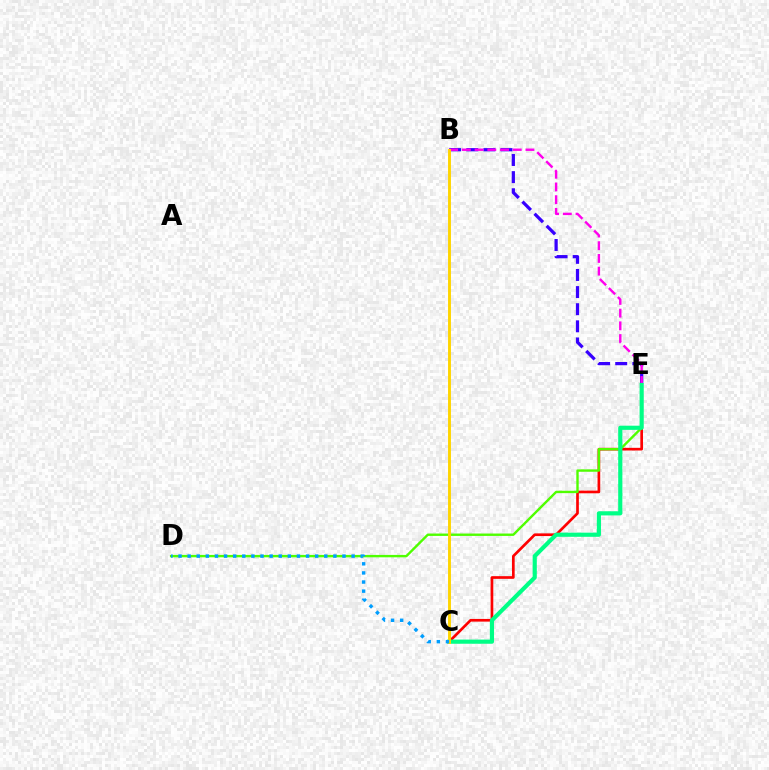{('B', 'E'): [{'color': '#3700ff', 'line_style': 'dashed', 'thickness': 2.33}, {'color': '#ff00ed', 'line_style': 'dashed', 'thickness': 1.73}], ('C', 'E'): [{'color': '#ff0000', 'line_style': 'solid', 'thickness': 1.93}, {'color': '#00ff86', 'line_style': 'solid', 'thickness': 3.0}], ('D', 'E'): [{'color': '#4fff00', 'line_style': 'solid', 'thickness': 1.72}], ('B', 'C'): [{'color': '#ffd500', 'line_style': 'solid', 'thickness': 2.1}], ('C', 'D'): [{'color': '#009eff', 'line_style': 'dotted', 'thickness': 2.47}]}